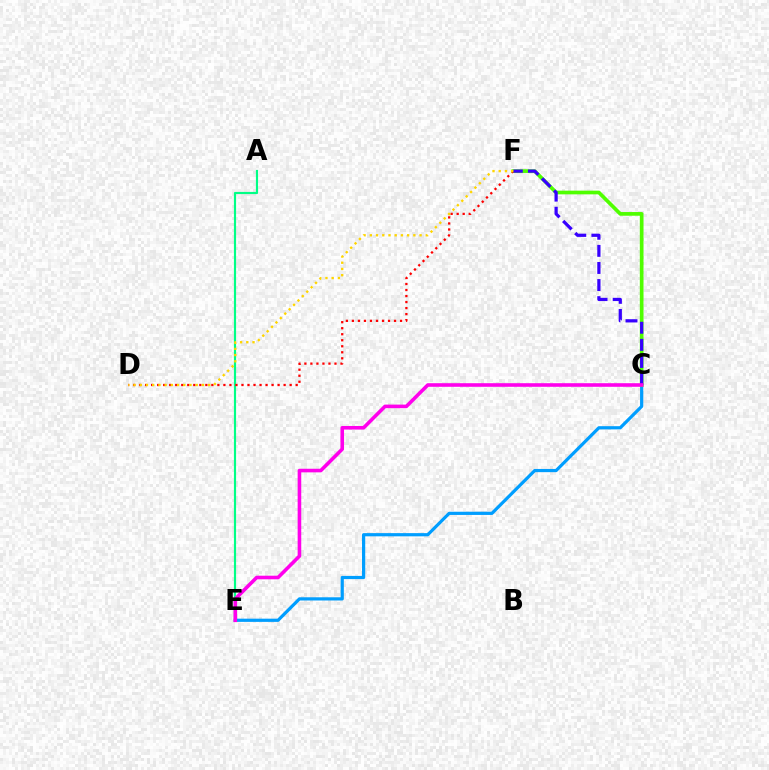{('C', 'E'): [{'color': '#009eff', 'line_style': 'solid', 'thickness': 2.31}, {'color': '#ff00ed', 'line_style': 'solid', 'thickness': 2.59}], ('A', 'E'): [{'color': '#00ff86', 'line_style': 'solid', 'thickness': 1.56}], ('C', 'F'): [{'color': '#4fff00', 'line_style': 'solid', 'thickness': 2.66}, {'color': '#3700ff', 'line_style': 'dashed', 'thickness': 2.32}], ('D', 'F'): [{'color': '#ff0000', 'line_style': 'dotted', 'thickness': 1.64}, {'color': '#ffd500', 'line_style': 'dotted', 'thickness': 1.69}]}